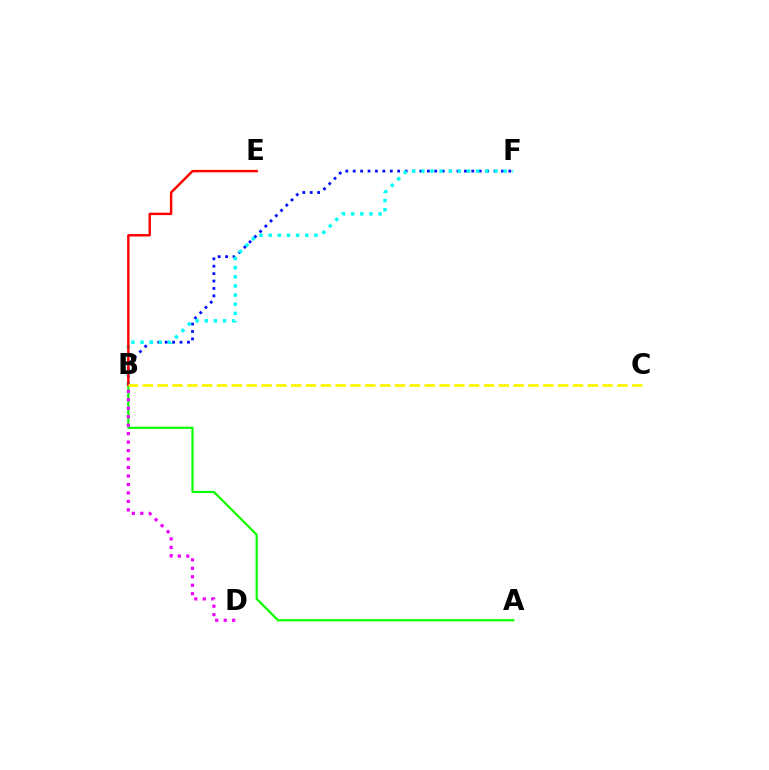{('B', 'F'): [{'color': '#0010ff', 'line_style': 'dotted', 'thickness': 2.01}, {'color': '#00fff6', 'line_style': 'dotted', 'thickness': 2.48}], ('A', 'B'): [{'color': '#08ff00', 'line_style': 'solid', 'thickness': 1.57}], ('B', 'D'): [{'color': '#ee00ff', 'line_style': 'dotted', 'thickness': 2.3}], ('B', 'E'): [{'color': '#ff0000', 'line_style': 'solid', 'thickness': 1.74}], ('B', 'C'): [{'color': '#fcf500', 'line_style': 'dashed', 'thickness': 2.01}]}